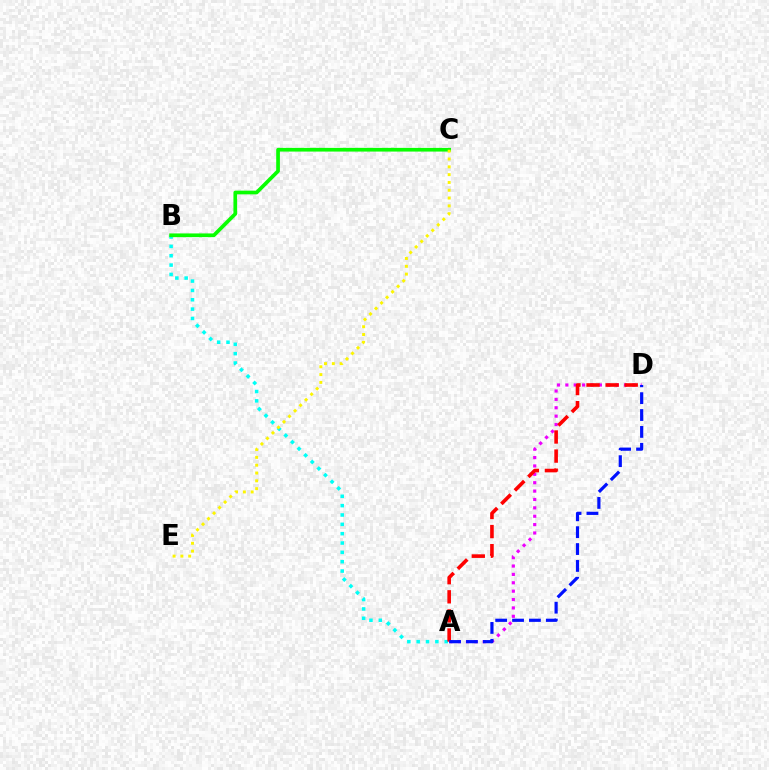{('A', 'D'): [{'color': '#ee00ff', 'line_style': 'dotted', 'thickness': 2.28}, {'color': '#ff0000', 'line_style': 'dashed', 'thickness': 2.59}, {'color': '#0010ff', 'line_style': 'dashed', 'thickness': 2.29}], ('A', 'B'): [{'color': '#00fff6', 'line_style': 'dotted', 'thickness': 2.54}], ('B', 'C'): [{'color': '#08ff00', 'line_style': 'solid', 'thickness': 2.66}], ('C', 'E'): [{'color': '#fcf500', 'line_style': 'dotted', 'thickness': 2.12}]}